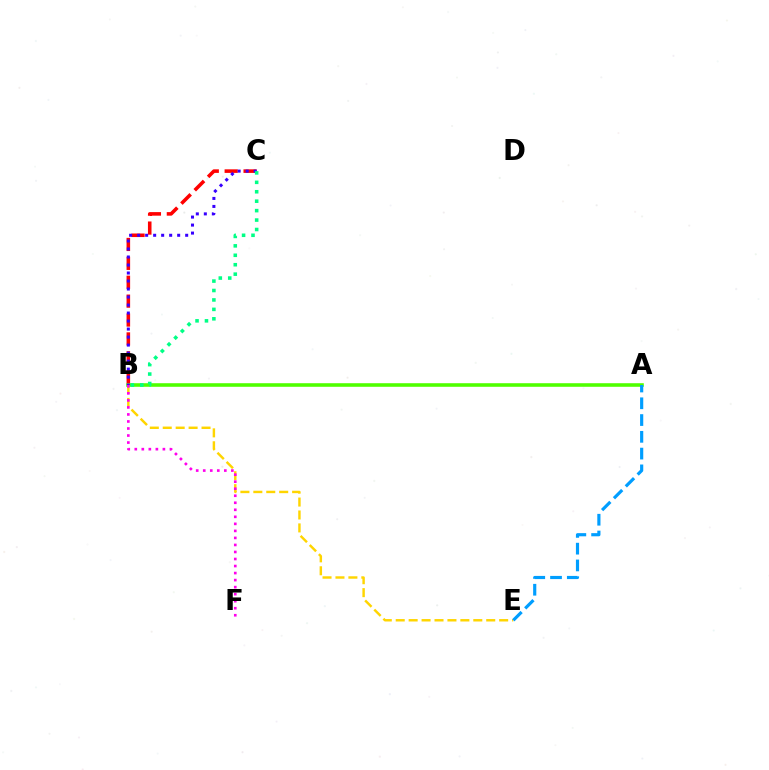{('A', 'B'): [{'color': '#4fff00', 'line_style': 'solid', 'thickness': 2.58}], ('B', 'C'): [{'color': '#ff0000', 'line_style': 'dashed', 'thickness': 2.57}, {'color': '#3700ff', 'line_style': 'dotted', 'thickness': 2.18}, {'color': '#00ff86', 'line_style': 'dotted', 'thickness': 2.56}], ('B', 'E'): [{'color': '#ffd500', 'line_style': 'dashed', 'thickness': 1.76}], ('A', 'E'): [{'color': '#009eff', 'line_style': 'dashed', 'thickness': 2.28}], ('B', 'F'): [{'color': '#ff00ed', 'line_style': 'dotted', 'thickness': 1.91}]}